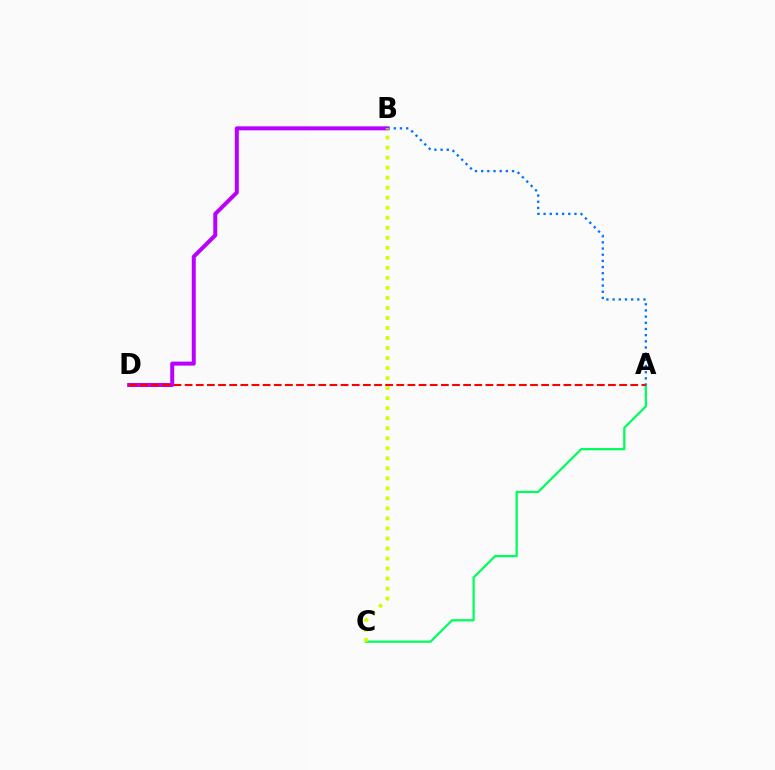{('B', 'D'): [{'color': '#b900ff', 'line_style': 'solid', 'thickness': 2.88}], ('A', 'C'): [{'color': '#00ff5c', 'line_style': 'solid', 'thickness': 1.62}], ('A', 'D'): [{'color': '#ff0000', 'line_style': 'dashed', 'thickness': 1.51}], ('A', 'B'): [{'color': '#0074ff', 'line_style': 'dotted', 'thickness': 1.68}], ('B', 'C'): [{'color': '#d1ff00', 'line_style': 'dotted', 'thickness': 2.72}]}